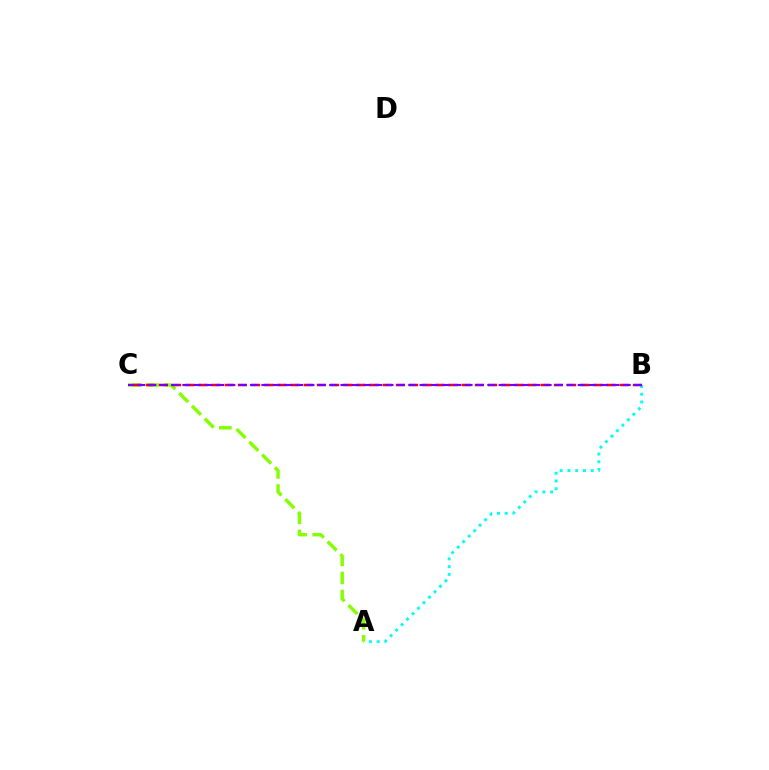{('A', 'B'): [{'color': '#00fff6', 'line_style': 'dotted', 'thickness': 2.11}], ('A', 'C'): [{'color': '#84ff00', 'line_style': 'dashed', 'thickness': 2.46}], ('B', 'C'): [{'color': '#ff0000', 'line_style': 'dashed', 'thickness': 1.79}, {'color': '#7200ff', 'line_style': 'dashed', 'thickness': 1.53}]}